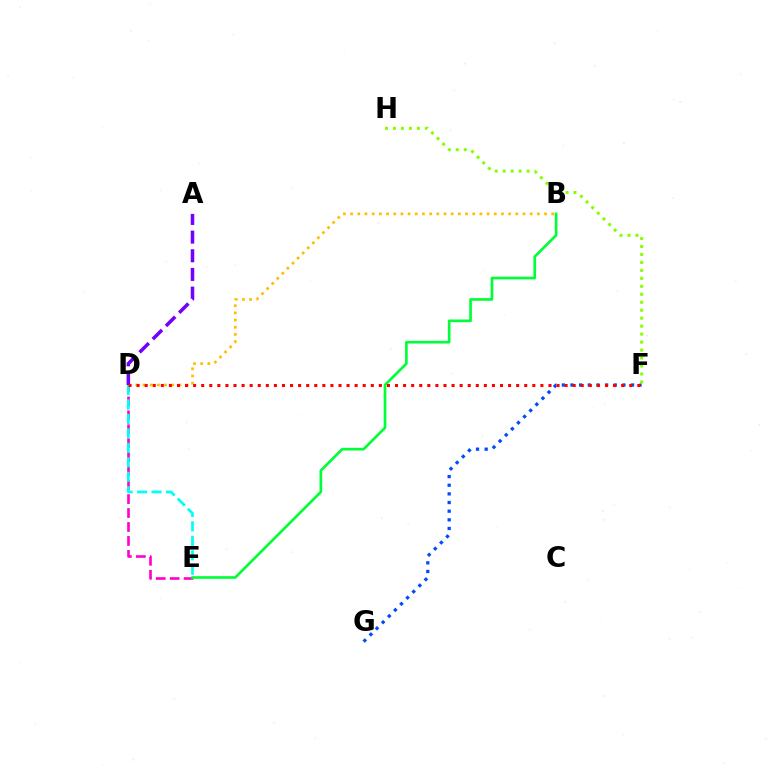{('D', 'E'): [{'color': '#ff00cf', 'line_style': 'dashed', 'thickness': 1.9}, {'color': '#00fff6', 'line_style': 'dashed', 'thickness': 1.96}], ('F', 'G'): [{'color': '#004bff', 'line_style': 'dotted', 'thickness': 2.35}], ('B', 'E'): [{'color': '#00ff39', 'line_style': 'solid', 'thickness': 1.92}], ('B', 'D'): [{'color': '#ffbd00', 'line_style': 'dotted', 'thickness': 1.95}], ('A', 'D'): [{'color': '#7200ff', 'line_style': 'dashed', 'thickness': 2.54}], ('D', 'F'): [{'color': '#ff0000', 'line_style': 'dotted', 'thickness': 2.19}], ('F', 'H'): [{'color': '#84ff00', 'line_style': 'dotted', 'thickness': 2.16}]}